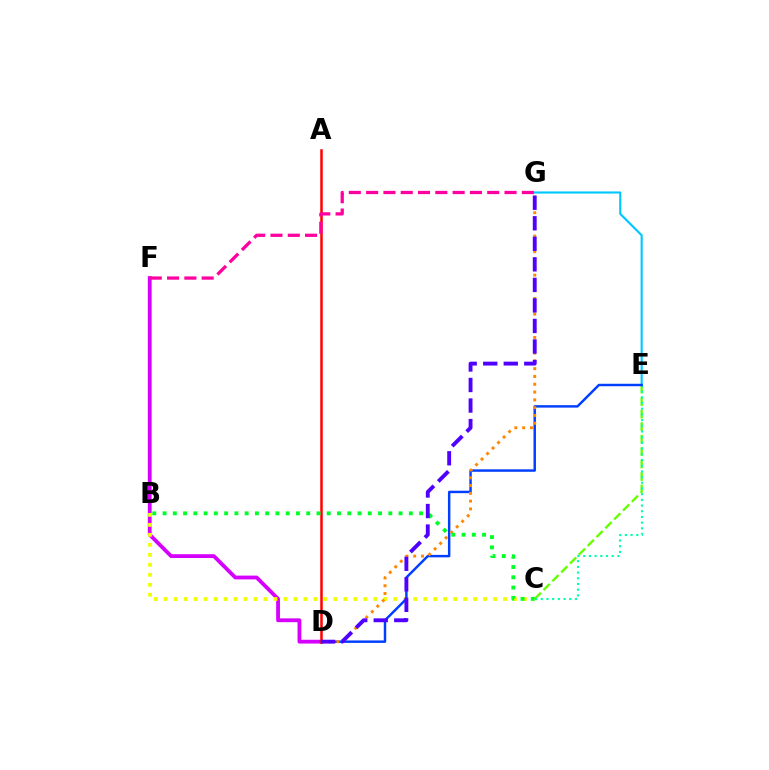{('E', 'G'): [{'color': '#00c7ff', 'line_style': 'solid', 'thickness': 1.53}], ('D', 'F'): [{'color': '#d600ff', 'line_style': 'solid', 'thickness': 2.75}], ('C', 'E'): [{'color': '#66ff00', 'line_style': 'dashed', 'thickness': 1.7}, {'color': '#00ffaf', 'line_style': 'dotted', 'thickness': 1.55}], ('B', 'C'): [{'color': '#eeff00', 'line_style': 'dotted', 'thickness': 2.71}, {'color': '#00ff27', 'line_style': 'dotted', 'thickness': 2.79}], ('D', 'E'): [{'color': '#003fff', 'line_style': 'solid', 'thickness': 1.77}], ('D', 'G'): [{'color': '#ff8800', 'line_style': 'dotted', 'thickness': 2.12}, {'color': '#4f00ff', 'line_style': 'dashed', 'thickness': 2.79}], ('A', 'D'): [{'color': '#ff0000', 'line_style': 'solid', 'thickness': 1.81}], ('F', 'G'): [{'color': '#ff00a0', 'line_style': 'dashed', 'thickness': 2.35}]}